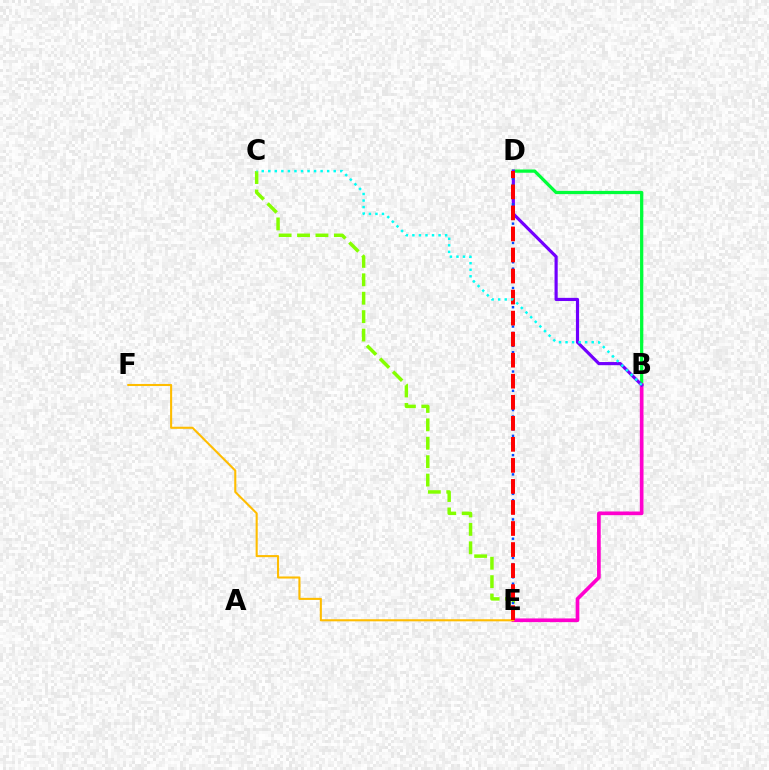{('B', 'D'): [{'color': '#00ff39', 'line_style': 'solid', 'thickness': 2.33}, {'color': '#7200ff', 'line_style': 'solid', 'thickness': 2.28}], ('C', 'E'): [{'color': '#84ff00', 'line_style': 'dashed', 'thickness': 2.5}], ('B', 'E'): [{'color': '#ff00cf', 'line_style': 'solid', 'thickness': 2.64}], ('D', 'E'): [{'color': '#004bff', 'line_style': 'dotted', 'thickness': 1.75}, {'color': '#ff0000', 'line_style': 'dashed', 'thickness': 2.86}], ('E', 'F'): [{'color': '#ffbd00', 'line_style': 'solid', 'thickness': 1.5}], ('B', 'C'): [{'color': '#00fff6', 'line_style': 'dotted', 'thickness': 1.78}]}